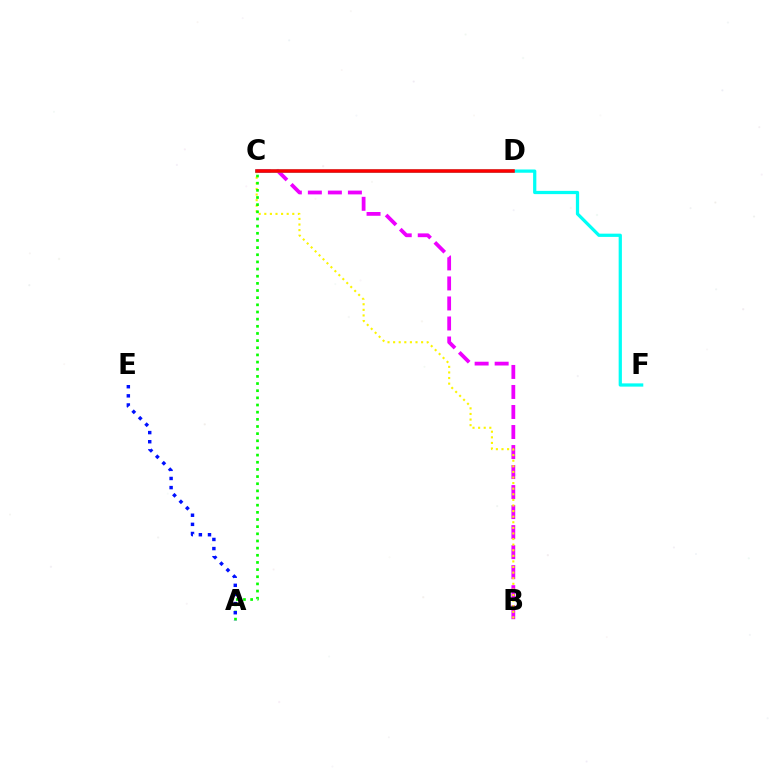{('B', 'C'): [{'color': '#ee00ff', 'line_style': 'dashed', 'thickness': 2.72}, {'color': '#fcf500', 'line_style': 'dotted', 'thickness': 1.52}], ('C', 'F'): [{'color': '#00fff6', 'line_style': 'solid', 'thickness': 2.34}], ('A', 'C'): [{'color': '#08ff00', 'line_style': 'dotted', 'thickness': 1.94}], ('C', 'D'): [{'color': '#ff0000', 'line_style': 'solid', 'thickness': 2.57}], ('A', 'E'): [{'color': '#0010ff', 'line_style': 'dotted', 'thickness': 2.48}]}